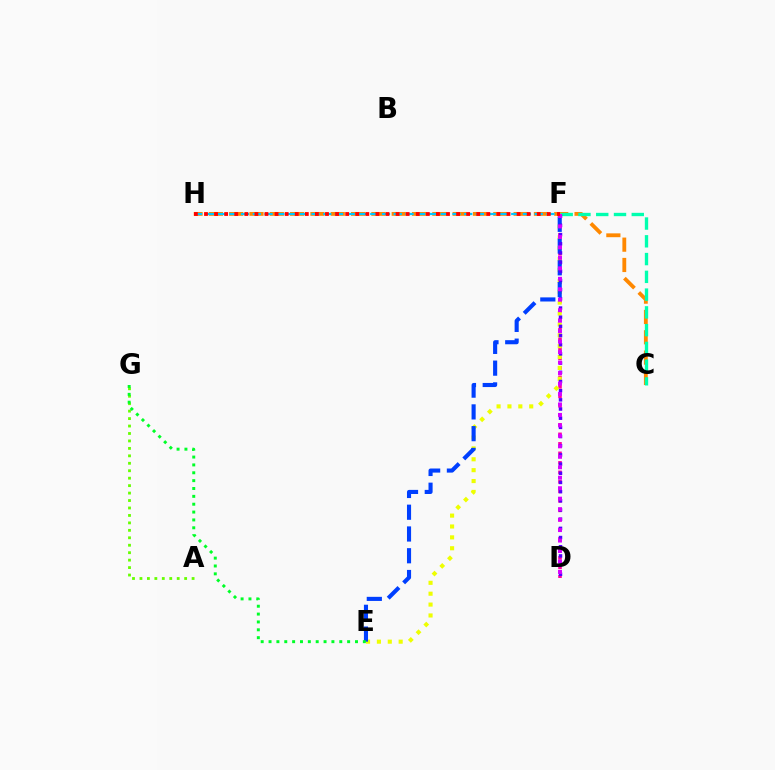{('C', 'H'): [{'color': '#ff8800', 'line_style': 'dashed', 'thickness': 2.76}], ('C', 'F'): [{'color': '#00ffaf', 'line_style': 'dashed', 'thickness': 2.41}], ('D', 'F'): [{'color': '#ff00a0', 'line_style': 'dotted', 'thickness': 2.58}, {'color': '#4f00ff', 'line_style': 'dotted', 'thickness': 2.49}, {'color': '#d600ff', 'line_style': 'dotted', 'thickness': 2.84}], ('E', 'F'): [{'color': '#eeff00', 'line_style': 'dotted', 'thickness': 2.96}, {'color': '#003fff', 'line_style': 'dashed', 'thickness': 2.96}], ('A', 'G'): [{'color': '#66ff00', 'line_style': 'dotted', 'thickness': 2.02}], ('E', 'G'): [{'color': '#00ff27', 'line_style': 'dotted', 'thickness': 2.14}], ('F', 'H'): [{'color': '#00c7ff', 'line_style': 'dashed', 'thickness': 1.6}, {'color': '#ff0000', 'line_style': 'dotted', 'thickness': 2.74}]}